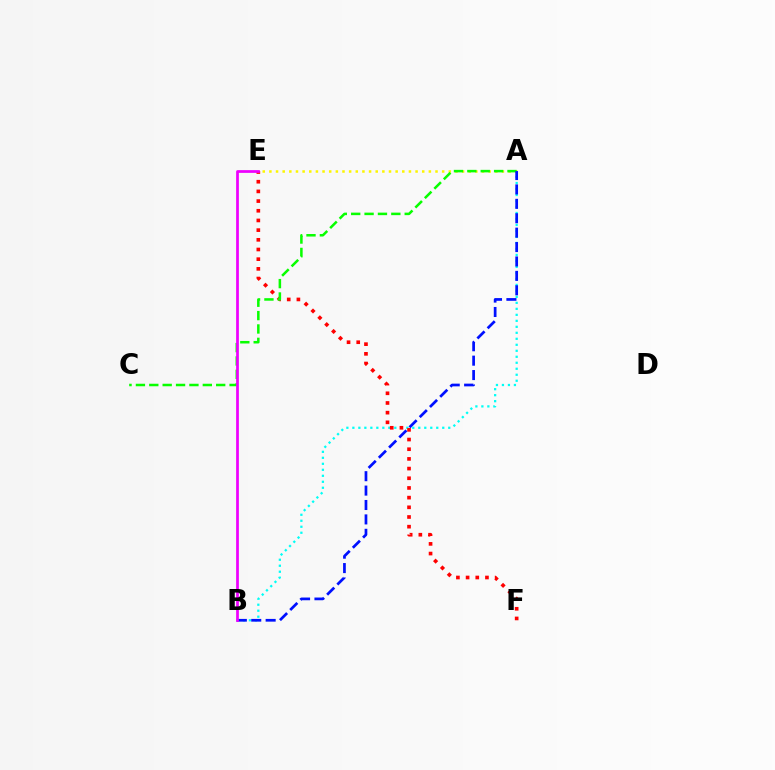{('A', 'B'): [{'color': '#00fff6', 'line_style': 'dotted', 'thickness': 1.63}, {'color': '#0010ff', 'line_style': 'dashed', 'thickness': 1.96}], ('A', 'E'): [{'color': '#fcf500', 'line_style': 'dotted', 'thickness': 1.81}], ('E', 'F'): [{'color': '#ff0000', 'line_style': 'dotted', 'thickness': 2.63}], ('A', 'C'): [{'color': '#08ff00', 'line_style': 'dashed', 'thickness': 1.82}], ('B', 'E'): [{'color': '#ee00ff', 'line_style': 'solid', 'thickness': 1.97}]}